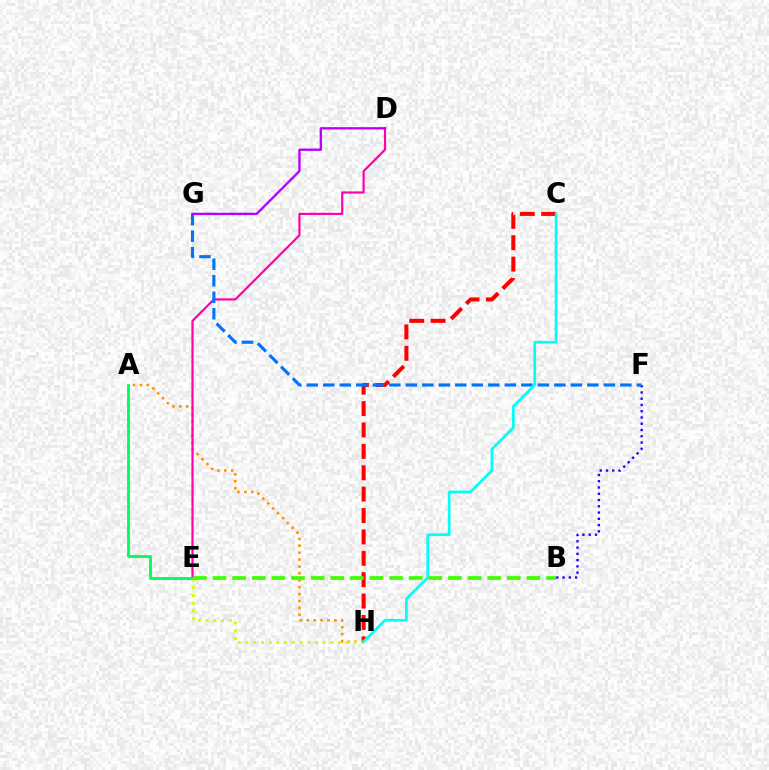{('C', 'H'): [{'color': '#ff0000', 'line_style': 'dashed', 'thickness': 2.91}, {'color': '#00fff6', 'line_style': 'solid', 'thickness': 1.95}], ('A', 'H'): [{'color': '#ff9400', 'line_style': 'dotted', 'thickness': 1.88}], ('D', 'E'): [{'color': '#ff00ac', 'line_style': 'solid', 'thickness': 1.57}], ('B', 'F'): [{'color': '#2500ff', 'line_style': 'dotted', 'thickness': 1.7}], ('F', 'G'): [{'color': '#0074ff', 'line_style': 'dashed', 'thickness': 2.24}], ('E', 'H'): [{'color': '#d1ff00', 'line_style': 'dotted', 'thickness': 2.1}], ('A', 'E'): [{'color': '#00ff5c', 'line_style': 'solid', 'thickness': 2.07}], ('B', 'E'): [{'color': '#3dff00', 'line_style': 'dashed', 'thickness': 2.67}], ('D', 'G'): [{'color': '#b900ff', 'line_style': 'solid', 'thickness': 1.69}]}